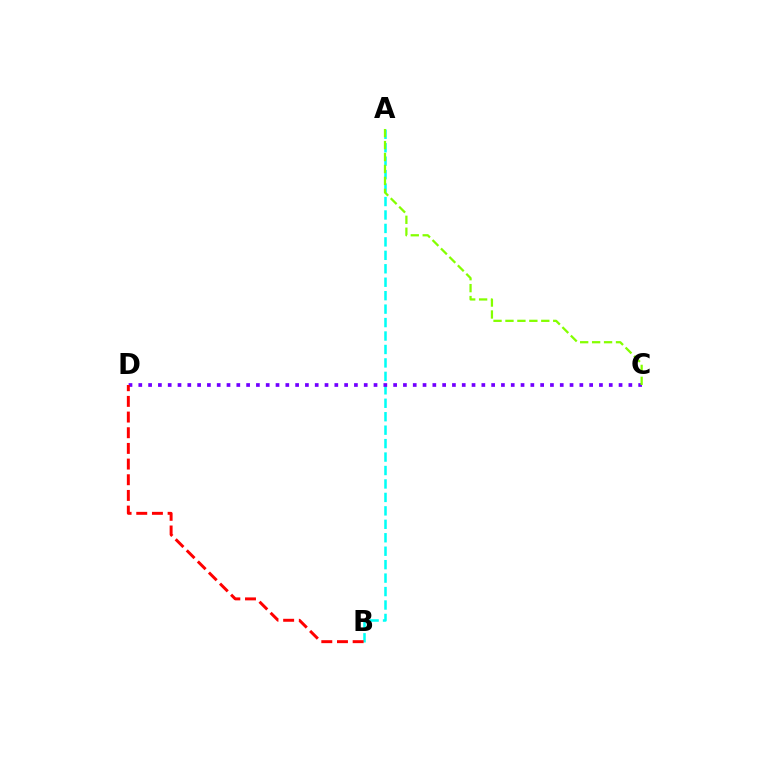{('A', 'B'): [{'color': '#00fff6', 'line_style': 'dashed', 'thickness': 1.83}], ('C', 'D'): [{'color': '#7200ff', 'line_style': 'dotted', 'thickness': 2.66}], ('B', 'D'): [{'color': '#ff0000', 'line_style': 'dashed', 'thickness': 2.13}], ('A', 'C'): [{'color': '#84ff00', 'line_style': 'dashed', 'thickness': 1.62}]}